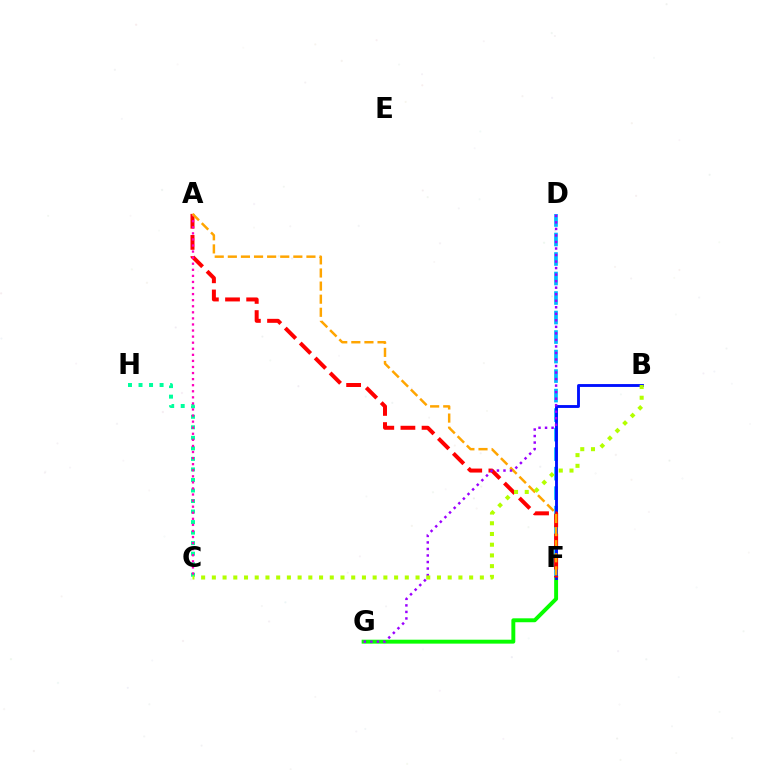{('F', 'G'): [{'color': '#08ff00', 'line_style': 'solid', 'thickness': 2.82}], ('D', 'F'): [{'color': '#00b5ff', 'line_style': 'dashed', 'thickness': 2.65}], ('B', 'F'): [{'color': '#0010ff', 'line_style': 'solid', 'thickness': 2.06}], ('C', 'H'): [{'color': '#00ff9d', 'line_style': 'dotted', 'thickness': 2.86}], ('A', 'F'): [{'color': '#ff0000', 'line_style': 'dashed', 'thickness': 2.87}, {'color': '#ffa500', 'line_style': 'dashed', 'thickness': 1.78}], ('A', 'C'): [{'color': '#ff00bd', 'line_style': 'dotted', 'thickness': 1.65}], ('D', 'G'): [{'color': '#9b00ff', 'line_style': 'dotted', 'thickness': 1.77}], ('B', 'C'): [{'color': '#b3ff00', 'line_style': 'dotted', 'thickness': 2.91}]}